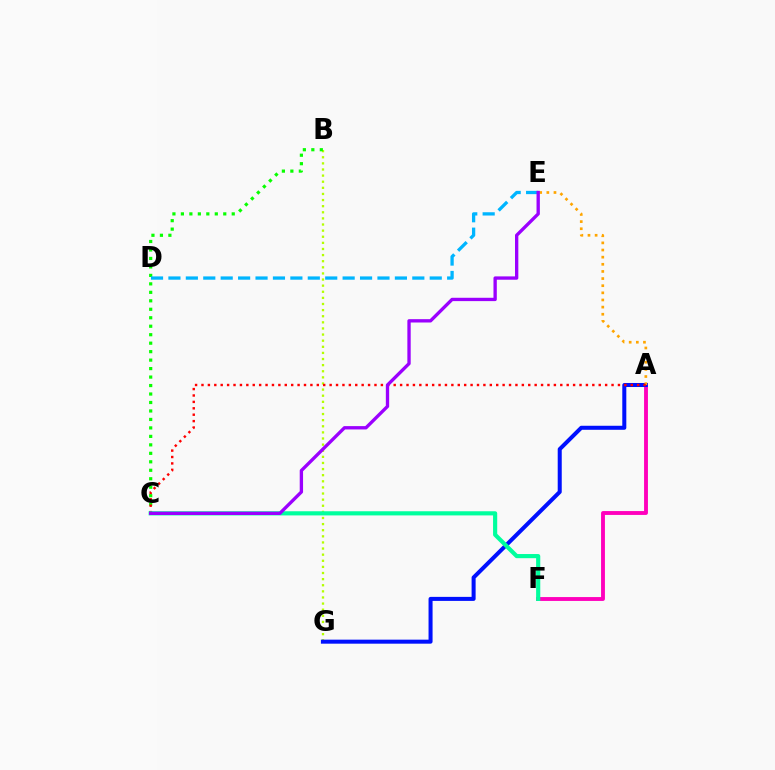{('A', 'F'): [{'color': '#ff00bd', 'line_style': 'solid', 'thickness': 2.78}], ('B', 'G'): [{'color': '#b3ff00', 'line_style': 'dotted', 'thickness': 1.66}], ('B', 'C'): [{'color': '#08ff00', 'line_style': 'dotted', 'thickness': 2.3}], ('A', 'G'): [{'color': '#0010ff', 'line_style': 'solid', 'thickness': 2.9}], ('A', 'E'): [{'color': '#ffa500', 'line_style': 'dotted', 'thickness': 1.94}], ('D', 'E'): [{'color': '#00b5ff', 'line_style': 'dashed', 'thickness': 2.37}], ('A', 'C'): [{'color': '#ff0000', 'line_style': 'dotted', 'thickness': 1.74}], ('C', 'F'): [{'color': '#00ff9d', 'line_style': 'solid', 'thickness': 2.99}], ('C', 'E'): [{'color': '#9b00ff', 'line_style': 'solid', 'thickness': 2.4}]}